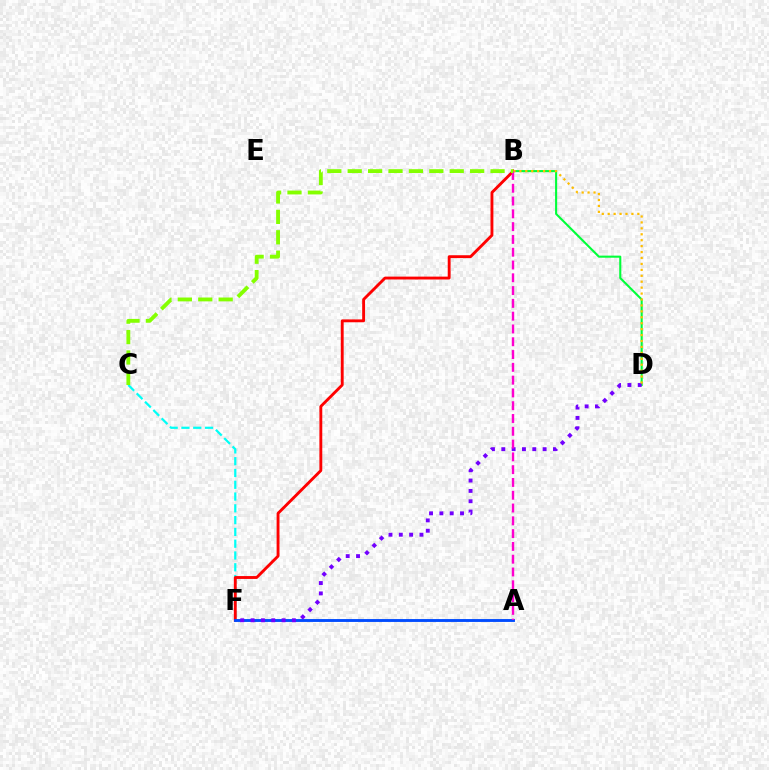{('C', 'F'): [{'color': '#00fff6', 'line_style': 'dashed', 'thickness': 1.6}], ('B', 'D'): [{'color': '#00ff39', 'line_style': 'solid', 'thickness': 1.51}, {'color': '#ffbd00', 'line_style': 'dotted', 'thickness': 1.61}], ('B', 'F'): [{'color': '#ff0000', 'line_style': 'solid', 'thickness': 2.07}], ('A', 'F'): [{'color': '#004bff', 'line_style': 'solid', 'thickness': 2.07}], ('D', 'F'): [{'color': '#7200ff', 'line_style': 'dotted', 'thickness': 2.81}], ('A', 'B'): [{'color': '#ff00cf', 'line_style': 'dashed', 'thickness': 1.74}], ('B', 'C'): [{'color': '#84ff00', 'line_style': 'dashed', 'thickness': 2.77}]}